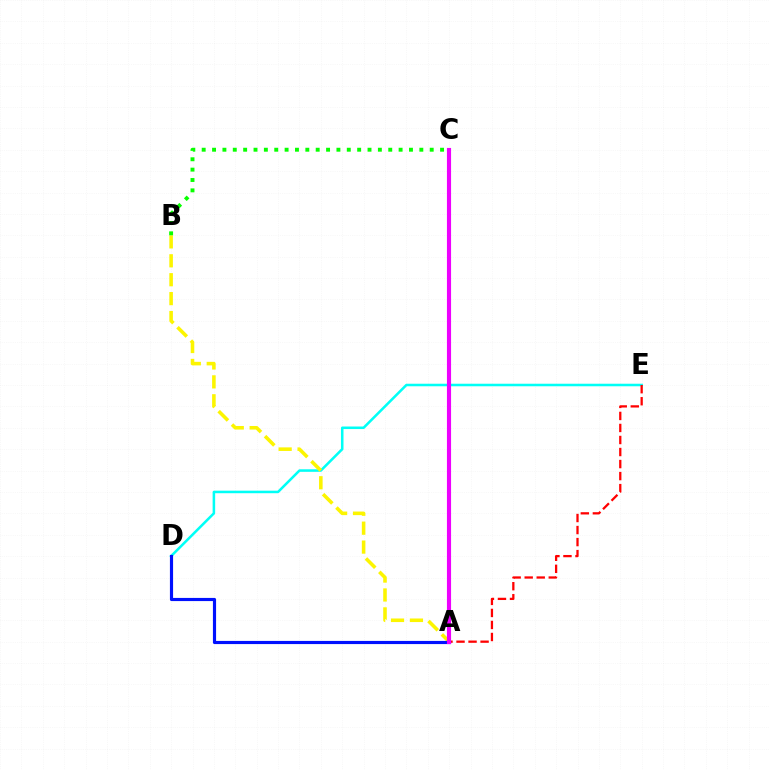{('D', 'E'): [{'color': '#00fff6', 'line_style': 'solid', 'thickness': 1.83}], ('A', 'E'): [{'color': '#ff0000', 'line_style': 'dashed', 'thickness': 1.63}], ('A', 'B'): [{'color': '#fcf500', 'line_style': 'dashed', 'thickness': 2.57}], ('B', 'C'): [{'color': '#08ff00', 'line_style': 'dotted', 'thickness': 2.82}], ('A', 'D'): [{'color': '#0010ff', 'line_style': 'solid', 'thickness': 2.27}], ('A', 'C'): [{'color': '#ee00ff', 'line_style': 'solid', 'thickness': 2.97}]}